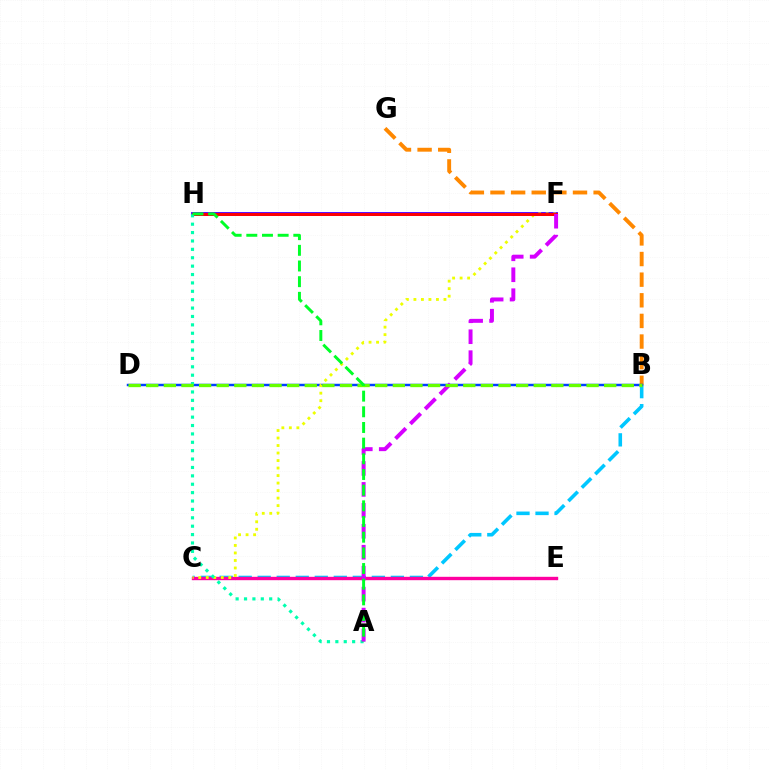{('B', 'C'): [{'color': '#00c7ff', 'line_style': 'dashed', 'thickness': 2.58}], ('C', 'E'): [{'color': '#ff00a0', 'line_style': 'solid', 'thickness': 2.43}], ('B', 'G'): [{'color': '#ff8800', 'line_style': 'dashed', 'thickness': 2.8}], ('B', 'D'): [{'color': '#003fff', 'line_style': 'solid', 'thickness': 1.77}, {'color': '#66ff00', 'line_style': 'dashed', 'thickness': 2.39}], ('F', 'H'): [{'color': '#4f00ff', 'line_style': 'solid', 'thickness': 2.78}, {'color': '#ff0000', 'line_style': 'solid', 'thickness': 2.12}], ('C', 'F'): [{'color': '#eeff00', 'line_style': 'dotted', 'thickness': 2.04}], ('A', 'H'): [{'color': '#00ffaf', 'line_style': 'dotted', 'thickness': 2.28}, {'color': '#00ff27', 'line_style': 'dashed', 'thickness': 2.13}], ('A', 'F'): [{'color': '#d600ff', 'line_style': 'dashed', 'thickness': 2.85}]}